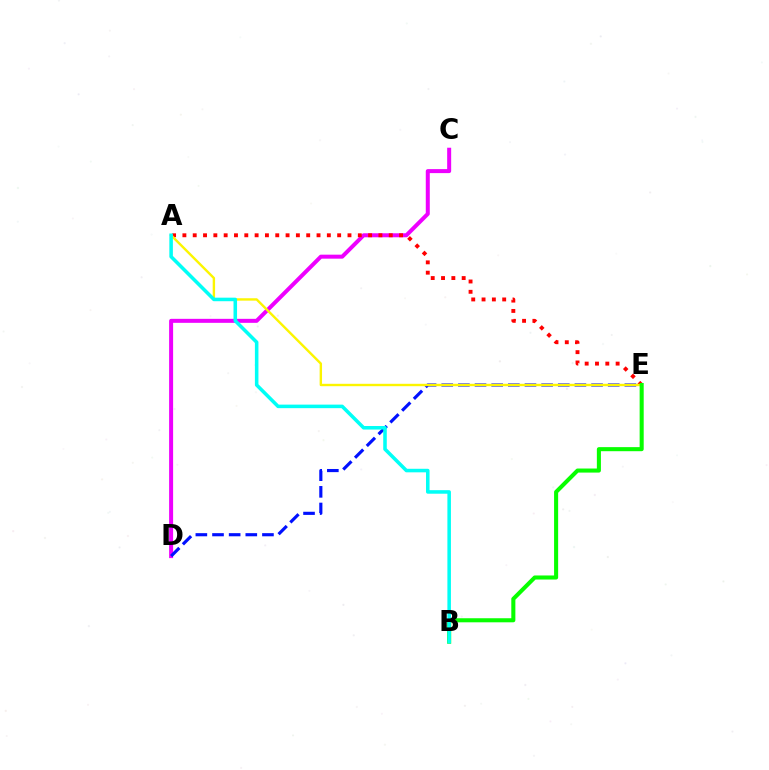{('C', 'D'): [{'color': '#ee00ff', 'line_style': 'solid', 'thickness': 2.88}], ('D', 'E'): [{'color': '#0010ff', 'line_style': 'dashed', 'thickness': 2.26}], ('A', 'E'): [{'color': '#ff0000', 'line_style': 'dotted', 'thickness': 2.8}, {'color': '#fcf500', 'line_style': 'solid', 'thickness': 1.72}], ('B', 'E'): [{'color': '#08ff00', 'line_style': 'solid', 'thickness': 2.93}], ('A', 'B'): [{'color': '#00fff6', 'line_style': 'solid', 'thickness': 2.55}]}